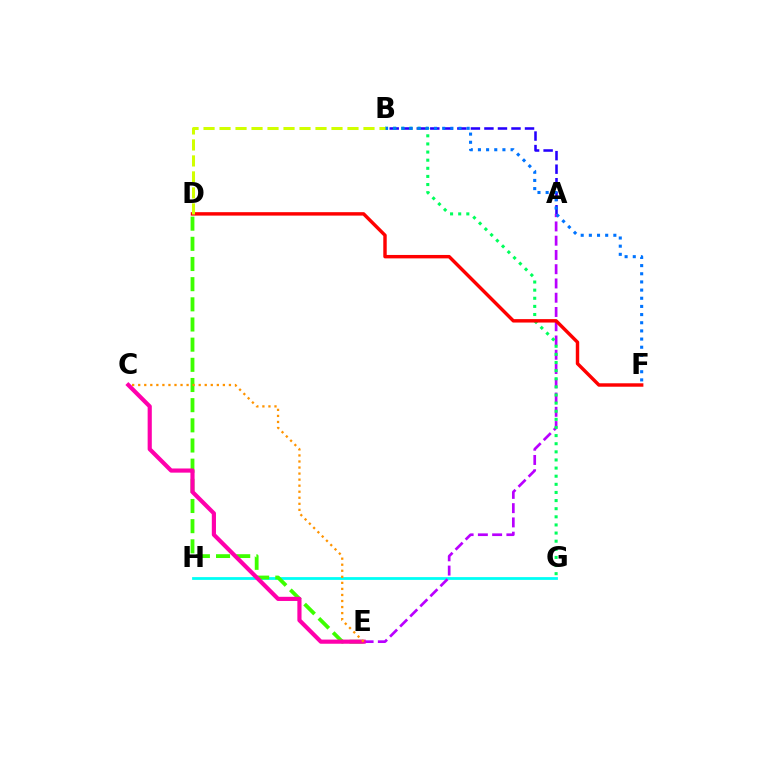{('A', 'B'): [{'color': '#2500ff', 'line_style': 'dashed', 'thickness': 1.84}], ('G', 'H'): [{'color': '#00fff6', 'line_style': 'solid', 'thickness': 2.0}], ('A', 'E'): [{'color': '#b900ff', 'line_style': 'dashed', 'thickness': 1.94}], ('D', 'E'): [{'color': '#3dff00', 'line_style': 'dashed', 'thickness': 2.74}], ('B', 'G'): [{'color': '#00ff5c', 'line_style': 'dotted', 'thickness': 2.21}], ('D', 'F'): [{'color': '#ff0000', 'line_style': 'solid', 'thickness': 2.47}], ('C', 'E'): [{'color': '#ff00ac', 'line_style': 'solid', 'thickness': 3.0}, {'color': '#ff9400', 'line_style': 'dotted', 'thickness': 1.64}], ('B', 'F'): [{'color': '#0074ff', 'line_style': 'dotted', 'thickness': 2.22}], ('B', 'D'): [{'color': '#d1ff00', 'line_style': 'dashed', 'thickness': 2.17}]}